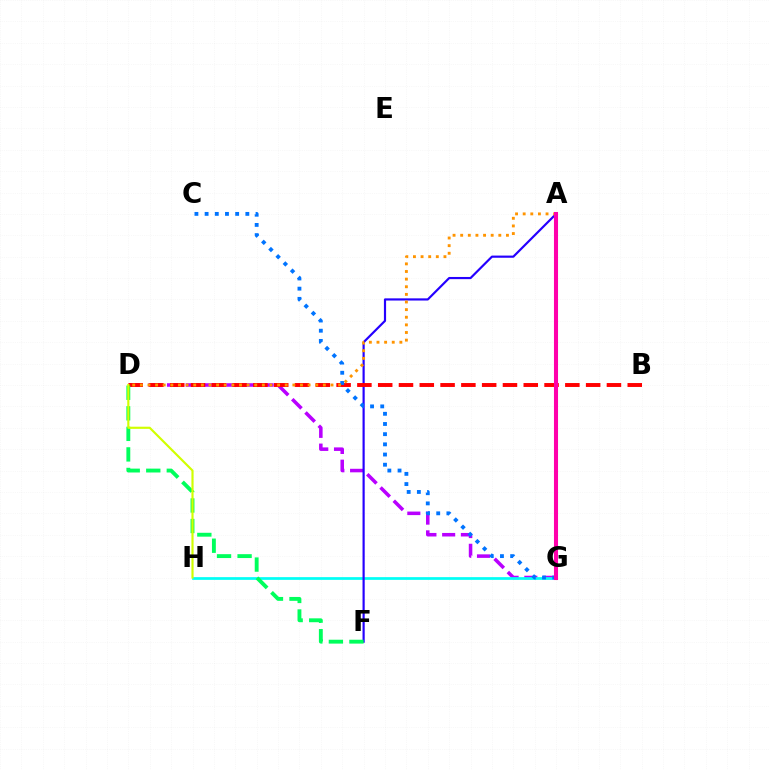{('D', 'G'): [{'color': '#b900ff', 'line_style': 'dashed', 'thickness': 2.55}], ('G', 'H'): [{'color': '#00fff6', 'line_style': 'solid', 'thickness': 1.96}], ('A', 'F'): [{'color': '#2500ff', 'line_style': 'solid', 'thickness': 1.57}], ('B', 'D'): [{'color': '#ff0000', 'line_style': 'dashed', 'thickness': 2.83}], ('A', 'G'): [{'color': '#3dff00', 'line_style': 'dashed', 'thickness': 2.02}, {'color': '#ff00ac', 'line_style': 'solid', 'thickness': 2.93}], ('D', 'F'): [{'color': '#00ff5c', 'line_style': 'dashed', 'thickness': 2.79}], ('D', 'H'): [{'color': '#d1ff00', 'line_style': 'solid', 'thickness': 1.55}], ('C', 'G'): [{'color': '#0074ff', 'line_style': 'dotted', 'thickness': 2.77}], ('A', 'D'): [{'color': '#ff9400', 'line_style': 'dotted', 'thickness': 2.07}]}